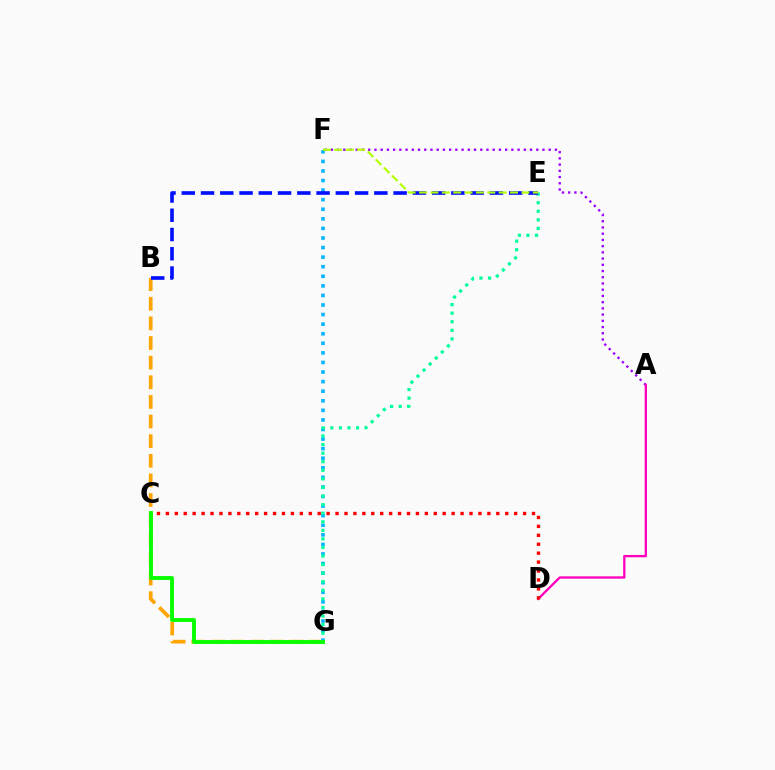{('B', 'G'): [{'color': '#ffa500', 'line_style': 'dashed', 'thickness': 2.67}], ('A', 'F'): [{'color': '#9b00ff', 'line_style': 'dotted', 'thickness': 1.69}], ('F', 'G'): [{'color': '#00b5ff', 'line_style': 'dotted', 'thickness': 2.6}], ('E', 'G'): [{'color': '#00ff9d', 'line_style': 'dotted', 'thickness': 2.33}], ('B', 'E'): [{'color': '#0010ff', 'line_style': 'dashed', 'thickness': 2.62}], ('A', 'D'): [{'color': '#ff00bd', 'line_style': 'solid', 'thickness': 1.66}], ('E', 'F'): [{'color': '#b3ff00', 'line_style': 'dashed', 'thickness': 1.55}], ('C', 'G'): [{'color': '#08ff00', 'line_style': 'solid', 'thickness': 2.8}], ('C', 'D'): [{'color': '#ff0000', 'line_style': 'dotted', 'thickness': 2.43}]}